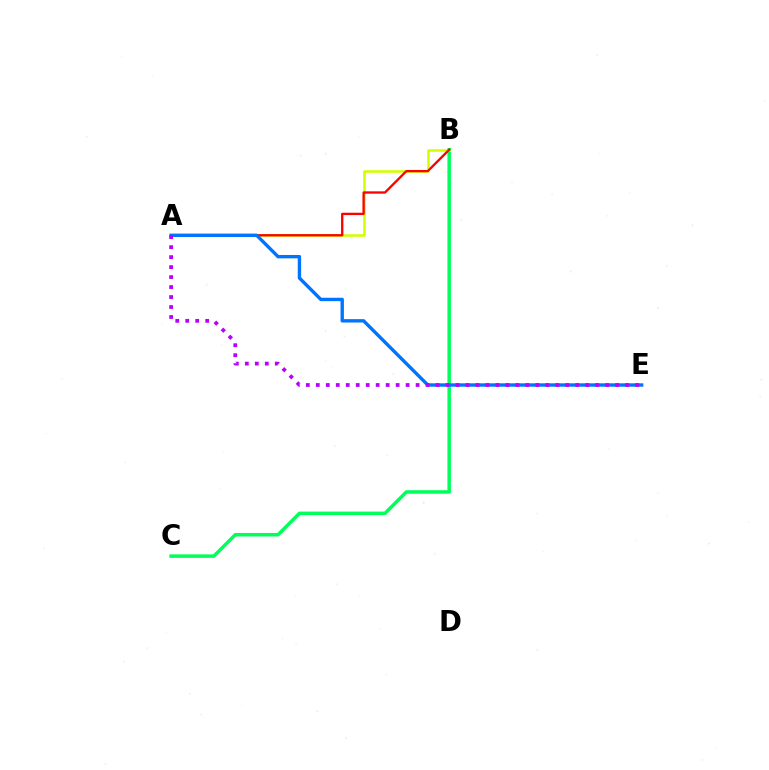{('B', 'C'): [{'color': '#00ff5c', 'line_style': 'solid', 'thickness': 2.52}], ('A', 'B'): [{'color': '#d1ff00', 'line_style': 'solid', 'thickness': 1.86}, {'color': '#ff0000', 'line_style': 'solid', 'thickness': 1.67}], ('A', 'E'): [{'color': '#0074ff', 'line_style': 'solid', 'thickness': 2.44}, {'color': '#b900ff', 'line_style': 'dotted', 'thickness': 2.71}]}